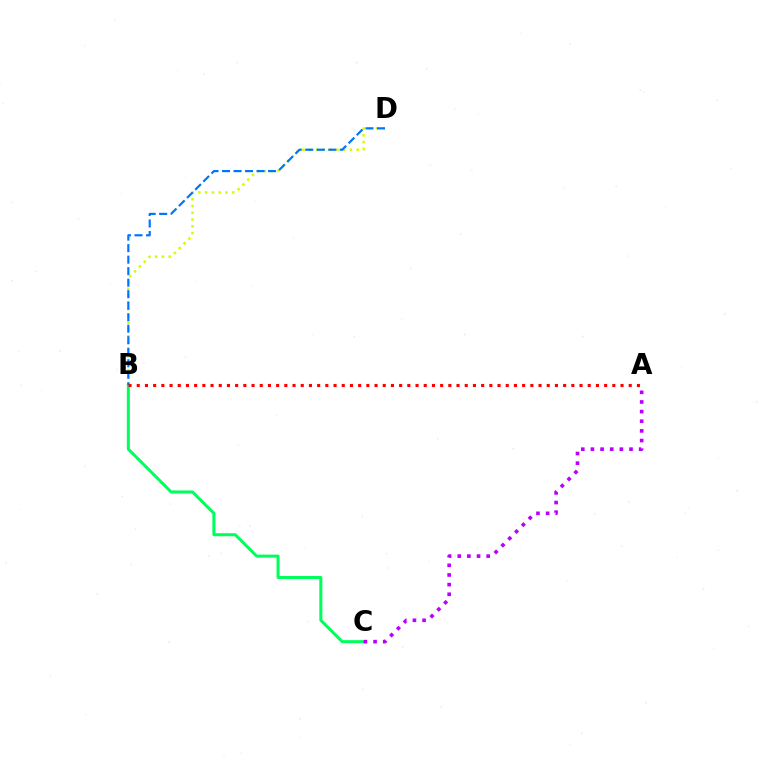{('B', 'D'): [{'color': '#d1ff00', 'line_style': 'dotted', 'thickness': 1.84}, {'color': '#0074ff', 'line_style': 'dashed', 'thickness': 1.56}], ('B', 'C'): [{'color': '#00ff5c', 'line_style': 'solid', 'thickness': 2.18}], ('A', 'B'): [{'color': '#ff0000', 'line_style': 'dotted', 'thickness': 2.23}], ('A', 'C'): [{'color': '#b900ff', 'line_style': 'dotted', 'thickness': 2.62}]}